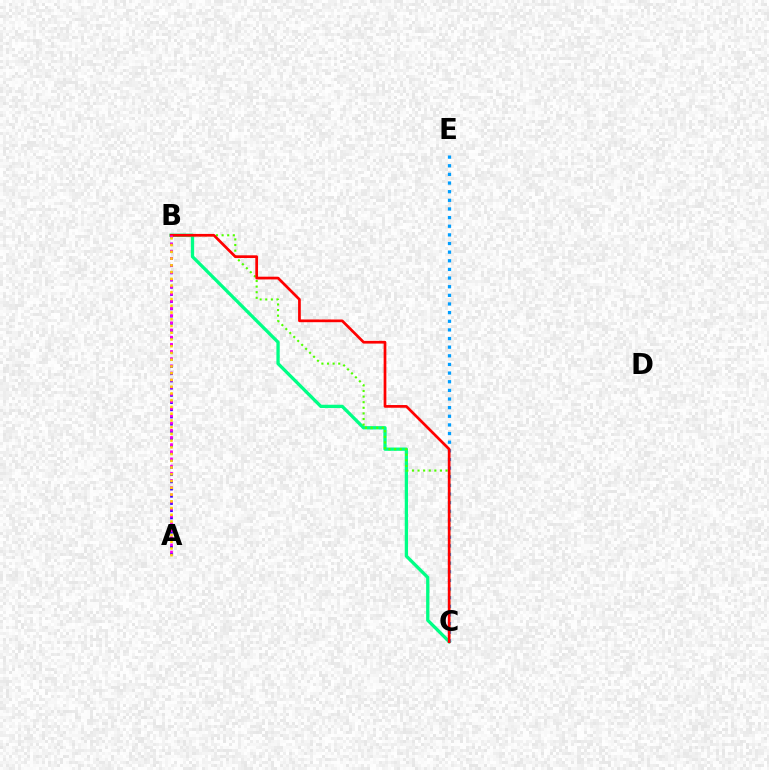{('A', 'B'): [{'color': '#3700ff', 'line_style': 'dotted', 'thickness': 1.96}, {'color': '#ff00ed', 'line_style': 'dotted', 'thickness': 1.95}, {'color': '#ffd500', 'line_style': 'dotted', 'thickness': 1.83}], ('B', 'C'): [{'color': '#00ff86', 'line_style': 'solid', 'thickness': 2.37}, {'color': '#4fff00', 'line_style': 'dotted', 'thickness': 1.52}, {'color': '#ff0000', 'line_style': 'solid', 'thickness': 1.96}], ('C', 'E'): [{'color': '#009eff', 'line_style': 'dotted', 'thickness': 2.35}]}